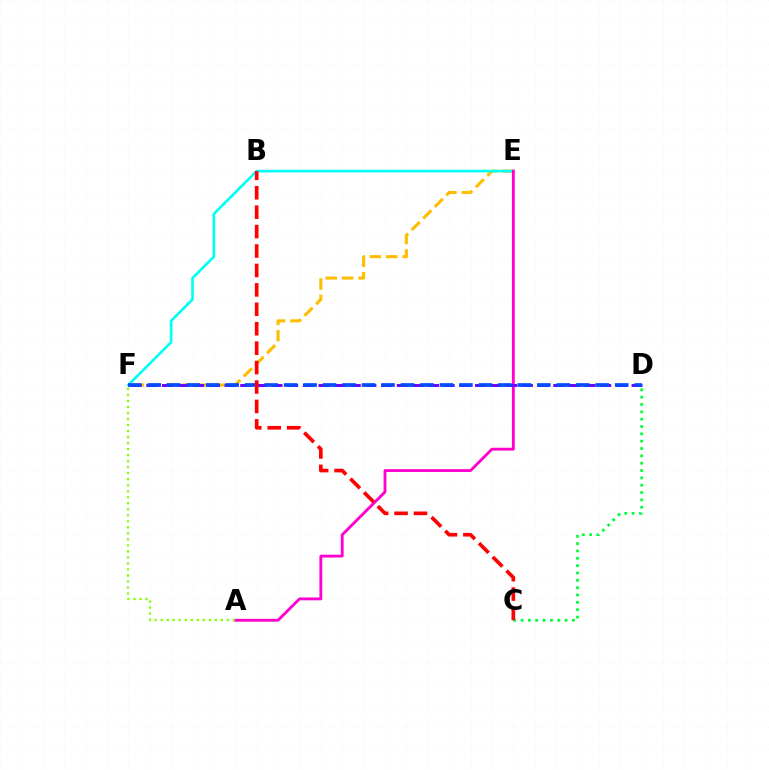{('E', 'F'): [{'color': '#ffbd00', 'line_style': 'dashed', 'thickness': 2.23}, {'color': '#00fff6', 'line_style': 'solid', 'thickness': 1.91}], ('A', 'E'): [{'color': '#ff00cf', 'line_style': 'solid', 'thickness': 2.05}], ('D', 'F'): [{'color': '#7200ff', 'line_style': 'dashed', 'thickness': 2.13}, {'color': '#004bff', 'line_style': 'dashed', 'thickness': 2.65}], ('C', 'D'): [{'color': '#00ff39', 'line_style': 'dotted', 'thickness': 1.99}], ('A', 'F'): [{'color': '#84ff00', 'line_style': 'dotted', 'thickness': 1.63}], ('B', 'C'): [{'color': '#ff0000', 'line_style': 'dashed', 'thickness': 2.64}]}